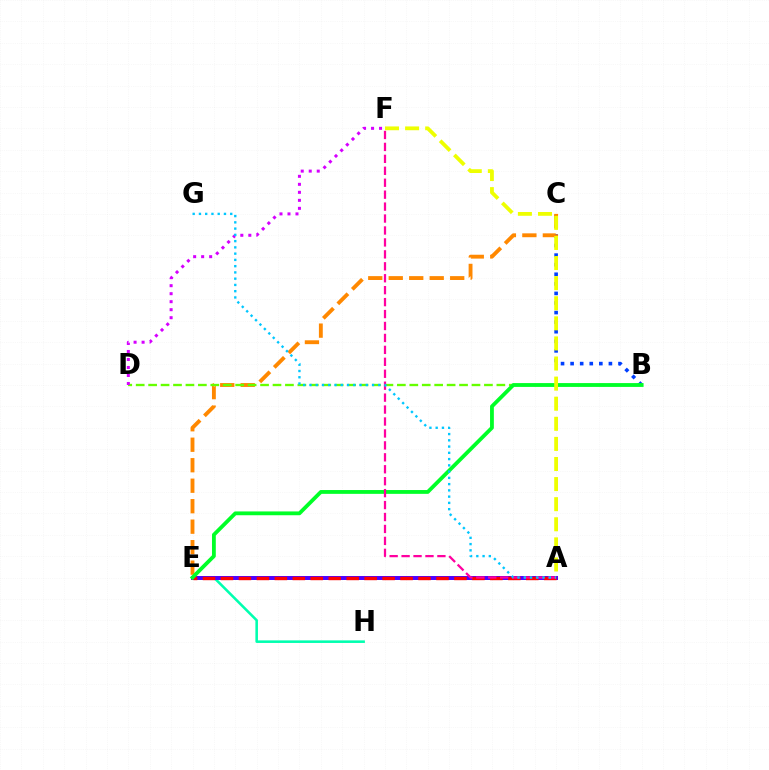{('B', 'C'): [{'color': '#003fff', 'line_style': 'dotted', 'thickness': 2.6}], ('E', 'H'): [{'color': '#00ffaf', 'line_style': 'solid', 'thickness': 1.85}], ('A', 'E'): [{'color': '#4f00ff', 'line_style': 'solid', 'thickness': 2.85}, {'color': '#ff0000', 'line_style': 'dashed', 'thickness': 2.44}], ('C', 'E'): [{'color': '#ff8800', 'line_style': 'dashed', 'thickness': 2.78}], ('B', 'D'): [{'color': '#66ff00', 'line_style': 'dashed', 'thickness': 1.69}], ('B', 'E'): [{'color': '#00ff27', 'line_style': 'solid', 'thickness': 2.74}], ('A', 'F'): [{'color': '#ff00a0', 'line_style': 'dashed', 'thickness': 1.62}, {'color': '#eeff00', 'line_style': 'dashed', 'thickness': 2.73}], ('D', 'F'): [{'color': '#d600ff', 'line_style': 'dotted', 'thickness': 2.17}], ('A', 'G'): [{'color': '#00c7ff', 'line_style': 'dotted', 'thickness': 1.7}]}